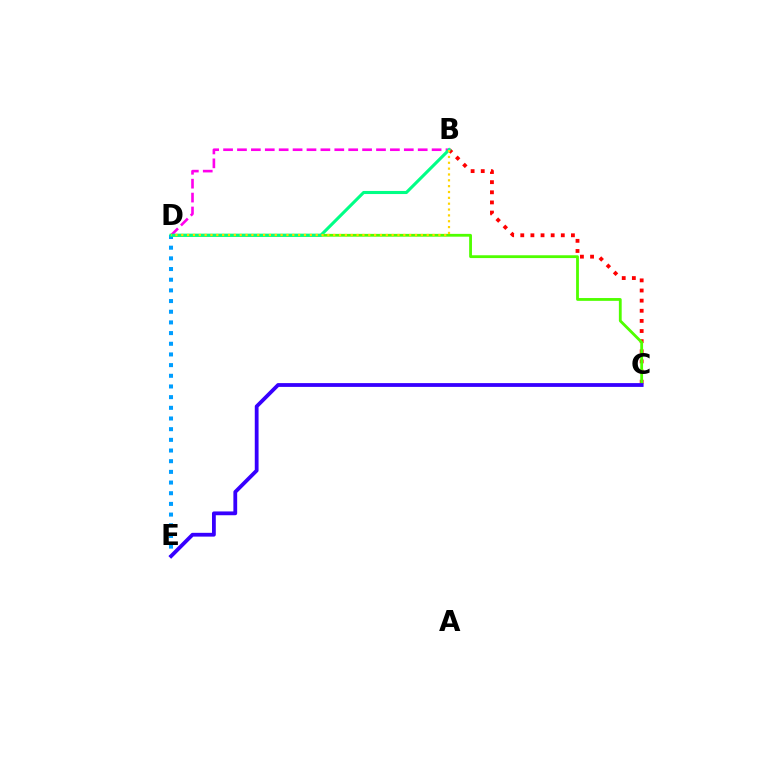{('B', 'C'): [{'color': '#ff0000', 'line_style': 'dotted', 'thickness': 2.75}], ('C', 'D'): [{'color': '#4fff00', 'line_style': 'solid', 'thickness': 2.02}], ('D', 'E'): [{'color': '#009eff', 'line_style': 'dotted', 'thickness': 2.9}], ('C', 'E'): [{'color': '#3700ff', 'line_style': 'solid', 'thickness': 2.73}], ('B', 'D'): [{'color': '#ff00ed', 'line_style': 'dashed', 'thickness': 1.89}, {'color': '#00ff86', 'line_style': 'solid', 'thickness': 2.22}, {'color': '#ffd500', 'line_style': 'dotted', 'thickness': 1.59}]}